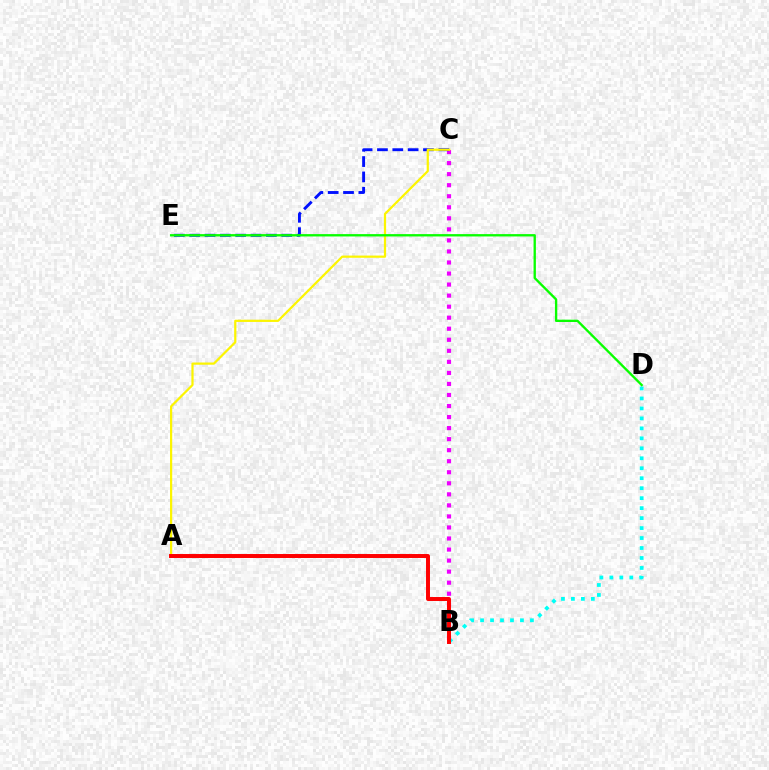{('B', 'C'): [{'color': '#ee00ff', 'line_style': 'dotted', 'thickness': 3.0}], ('C', 'E'): [{'color': '#0010ff', 'line_style': 'dashed', 'thickness': 2.08}], ('B', 'D'): [{'color': '#00fff6', 'line_style': 'dotted', 'thickness': 2.71}], ('A', 'C'): [{'color': '#fcf500', 'line_style': 'solid', 'thickness': 1.6}], ('D', 'E'): [{'color': '#08ff00', 'line_style': 'solid', 'thickness': 1.69}], ('A', 'B'): [{'color': '#ff0000', 'line_style': 'solid', 'thickness': 2.85}]}